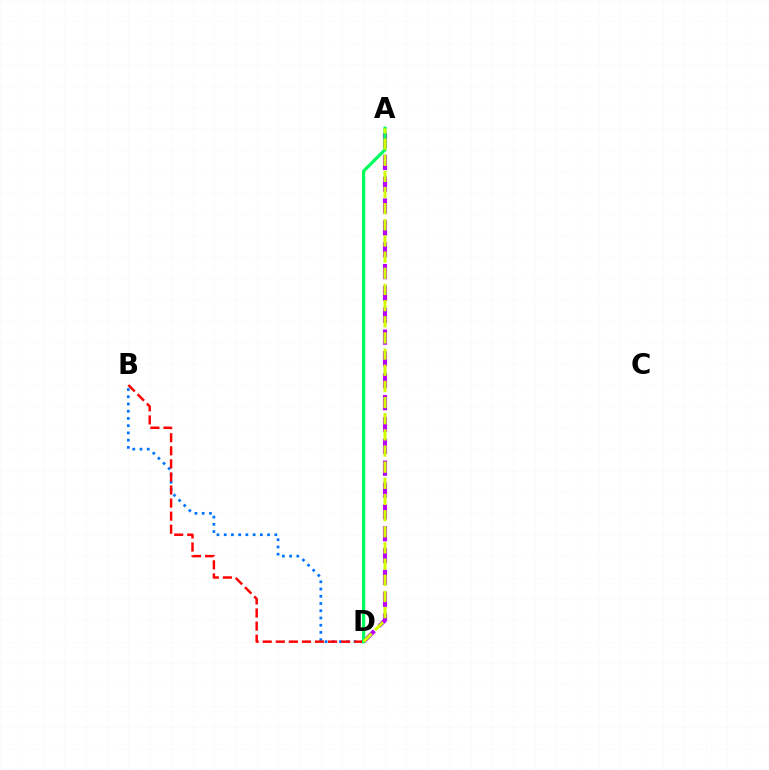{('B', 'D'): [{'color': '#0074ff', 'line_style': 'dotted', 'thickness': 1.97}, {'color': '#ff0000', 'line_style': 'dashed', 'thickness': 1.78}], ('A', 'D'): [{'color': '#b900ff', 'line_style': 'dashed', 'thickness': 2.97}, {'color': '#00ff5c', 'line_style': 'solid', 'thickness': 2.32}, {'color': '#d1ff00', 'line_style': 'dashed', 'thickness': 2.19}]}